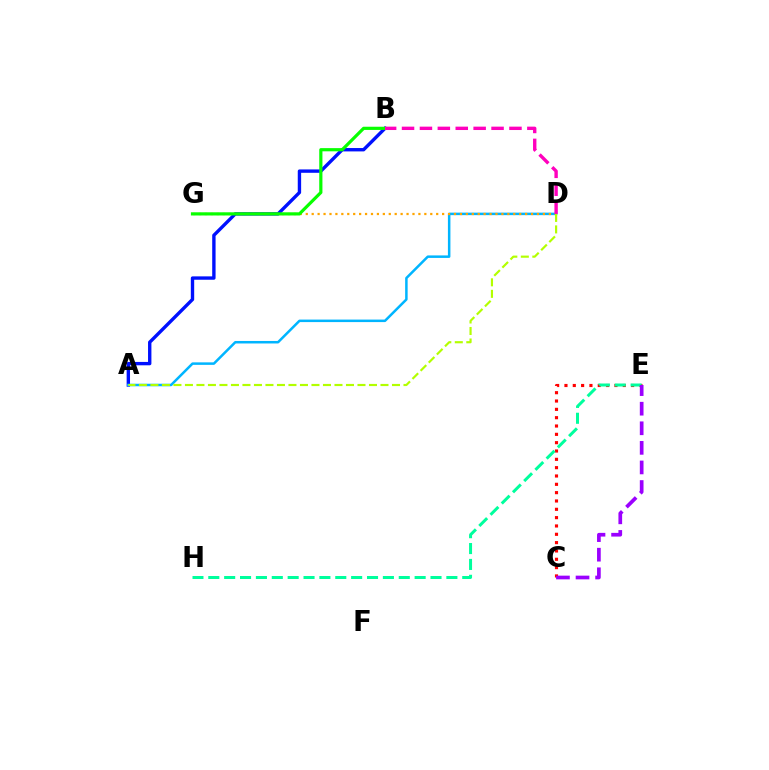{('A', 'B'): [{'color': '#0010ff', 'line_style': 'solid', 'thickness': 2.43}], ('A', 'D'): [{'color': '#00b5ff', 'line_style': 'solid', 'thickness': 1.8}, {'color': '#b3ff00', 'line_style': 'dashed', 'thickness': 1.56}], ('C', 'E'): [{'color': '#ff0000', 'line_style': 'dotted', 'thickness': 2.26}, {'color': '#9b00ff', 'line_style': 'dashed', 'thickness': 2.66}], ('D', 'G'): [{'color': '#ffa500', 'line_style': 'dotted', 'thickness': 1.61}], ('E', 'H'): [{'color': '#00ff9d', 'line_style': 'dashed', 'thickness': 2.16}], ('B', 'G'): [{'color': '#08ff00', 'line_style': 'solid', 'thickness': 2.3}], ('B', 'D'): [{'color': '#ff00bd', 'line_style': 'dashed', 'thickness': 2.43}]}